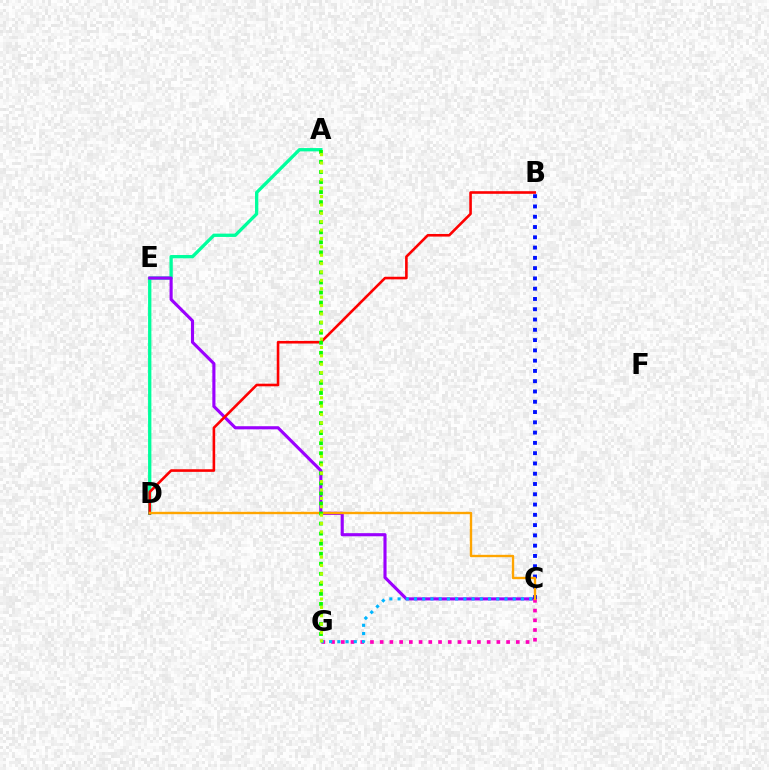{('A', 'D'): [{'color': '#00ff9d', 'line_style': 'solid', 'thickness': 2.38}], ('C', 'E'): [{'color': '#9b00ff', 'line_style': 'solid', 'thickness': 2.24}], ('C', 'G'): [{'color': '#ff00bd', 'line_style': 'dotted', 'thickness': 2.64}, {'color': '#00b5ff', 'line_style': 'dotted', 'thickness': 2.23}], ('B', 'D'): [{'color': '#ff0000', 'line_style': 'solid', 'thickness': 1.88}], ('B', 'C'): [{'color': '#0010ff', 'line_style': 'dotted', 'thickness': 2.79}], ('C', 'D'): [{'color': '#ffa500', 'line_style': 'solid', 'thickness': 1.71}], ('A', 'G'): [{'color': '#08ff00', 'line_style': 'dotted', 'thickness': 2.73}, {'color': '#b3ff00', 'line_style': 'dotted', 'thickness': 2.28}]}